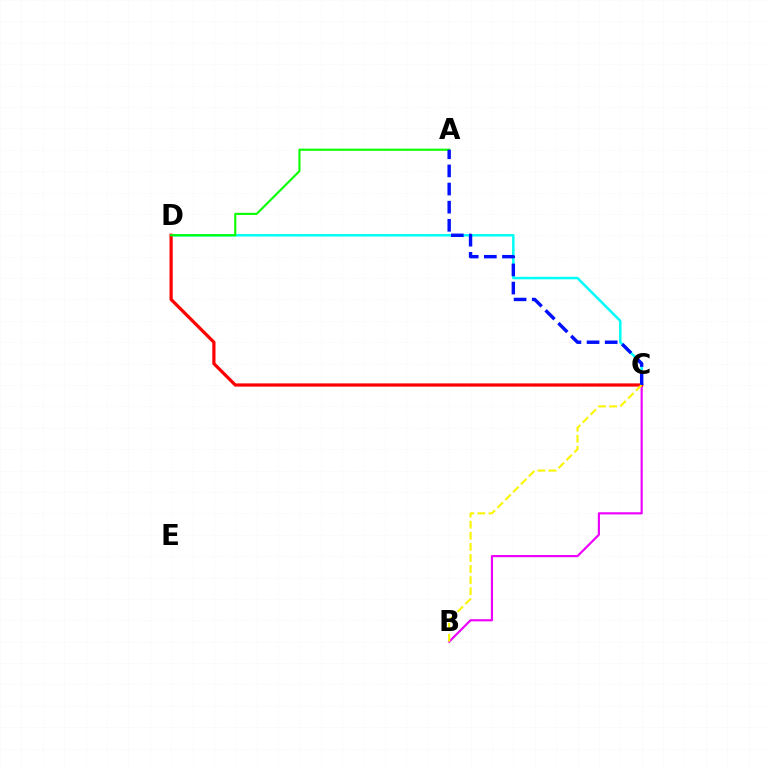{('B', 'C'): [{'color': '#ee00ff', 'line_style': 'solid', 'thickness': 1.57}, {'color': '#fcf500', 'line_style': 'dashed', 'thickness': 1.51}], ('C', 'D'): [{'color': '#00fff6', 'line_style': 'solid', 'thickness': 1.8}, {'color': '#ff0000', 'line_style': 'solid', 'thickness': 2.32}], ('A', 'D'): [{'color': '#08ff00', 'line_style': 'solid', 'thickness': 1.52}], ('A', 'C'): [{'color': '#0010ff', 'line_style': 'dashed', 'thickness': 2.46}]}